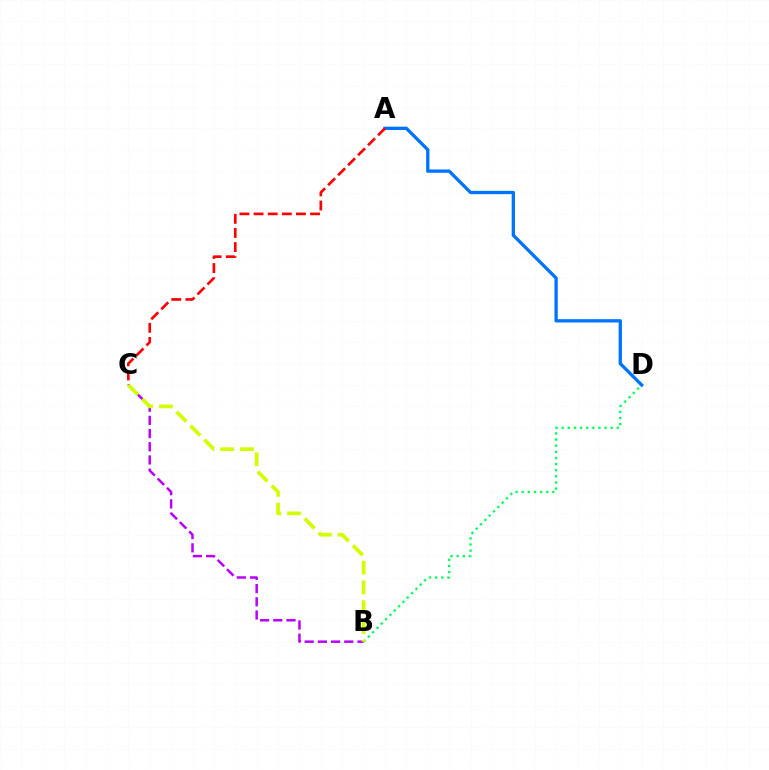{('B', 'D'): [{'color': '#00ff5c', 'line_style': 'dotted', 'thickness': 1.66}], ('B', 'C'): [{'color': '#b900ff', 'line_style': 'dashed', 'thickness': 1.79}, {'color': '#d1ff00', 'line_style': 'dashed', 'thickness': 2.68}], ('A', 'D'): [{'color': '#0074ff', 'line_style': 'solid', 'thickness': 2.39}], ('A', 'C'): [{'color': '#ff0000', 'line_style': 'dashed', 'thickness': 1.92}]}